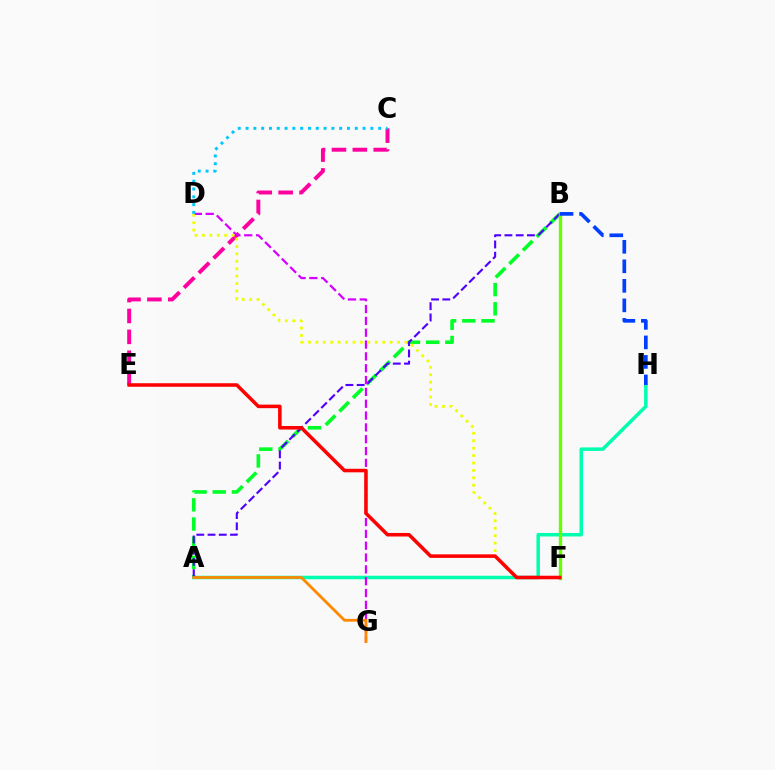{('A', 'B'): [{'color': '#00ff27', 'line_style': 'dashed', 'thickness': 2.61}, {'color': '#4f00ff', 'line_style': 'dashed', 'thickness': 1.53}], ('C', 'E'): [{'color': '#ff00a0', 'line_style': 'dashed', 'thickness': 2.84}], ('A', 'H'): [{'color': '#00ffaf', 'line_style': 'solid', 'thickness': 2.52}], ('B', 'F'): [{'color': '#66ff00', 'line_style': 'solid', 'thickness': 2.42}], ('D', 'G'): [{'color': '#d600ff', 'line_style': 'dashed', 'thickness': 1.61}], ('D', 'F'): [{'color': '#eeff00', 'line_style': 'dotted', 'thickness': 2.02}], ('B', 'H'): [{'color': '#003fff', 'line_style': 'dashed', 'thickness': 2.65}], ('C', 'D'): [{'color': '#00c7ff', 'line_style': 'dotted', 'thickness': 2.12}], ('A', 'G'): [{'color': '#ff8800', 'line_style': 'solid', 'thickness': 2.0}], ('E', 'F'): [{'color': '#ff0000', 'line_style': 'solid', 'thickness': 2.55}]}